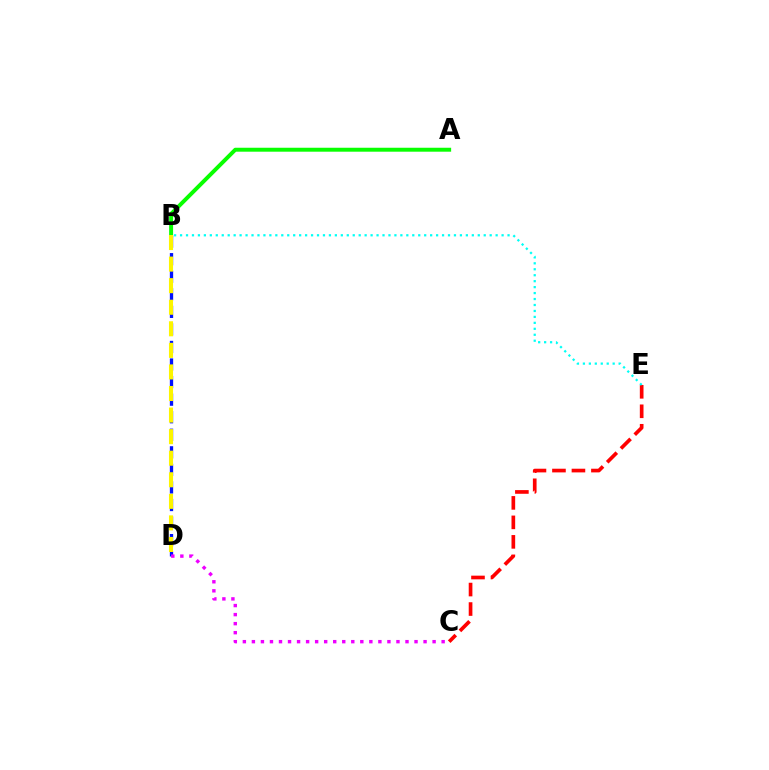{('A', 'B'): [{'color': '#08ff00', 'line_style': 'solid', 'thickness': 2.84}], ('B', 'D'): [{'color': '#0010ff', 'line_style': 'dashed', 'thickness': 2.39}, {'color': '#fcf500', 'line_style': 'dashed', 'thickness': 2.93}], ('C', 'D'): [{'color': '#ee00ff', 'line_style': 'dotted', 'thickness': 2.45}], ('C', 'E'): [{'color': '#ff0000', 'line_style': 'dashed', 'thickness': 2.65}], ('B', 'E'): [{'color': '#00fff6', 'line_style': 'dotted', 'thickness': 1.62}]}